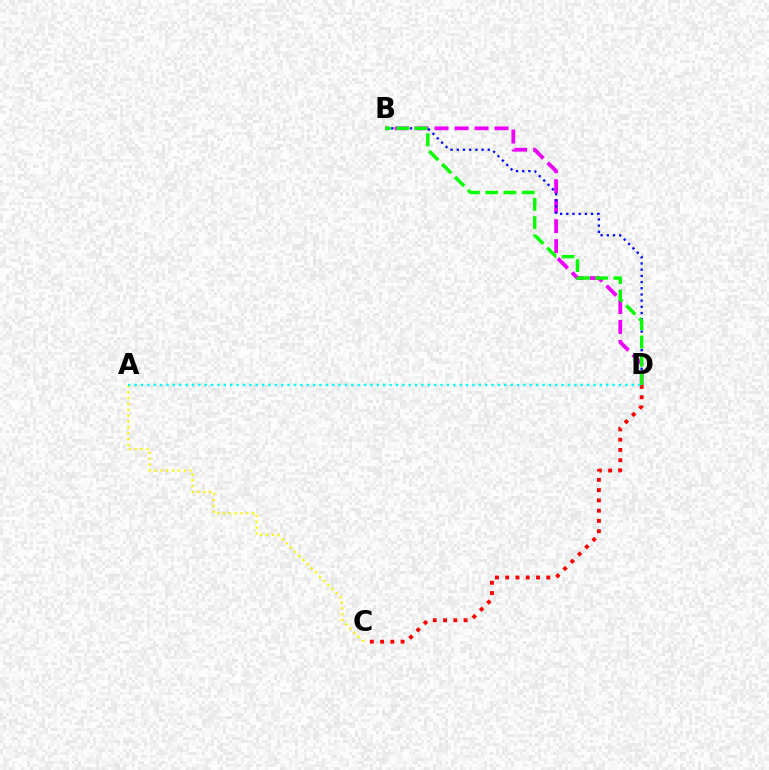{('B', 'D'): [{'color': '#ee00ff', 'line_style': 'dashed', 'thickness': 2.71}, {'color': '#0010ff', 'line_style': 'dotted', 'thickness': 1.68}, {'color': '#08ff00', 'line_style': 'dashed', 'thickness': 2.49}], ('C', 'D'): [{'color': '#ff0000', 'line_style': 'dotted', 'thickness': 2.79}], ('A', 'C'): [{'color': '#fcf500', 'line_style': 'dotted', 'thickness': 1.59}], ('A', 'D'): [{'color': '#00fff6', 'line_style': 'dotted', 'thickness': 1.73}]}